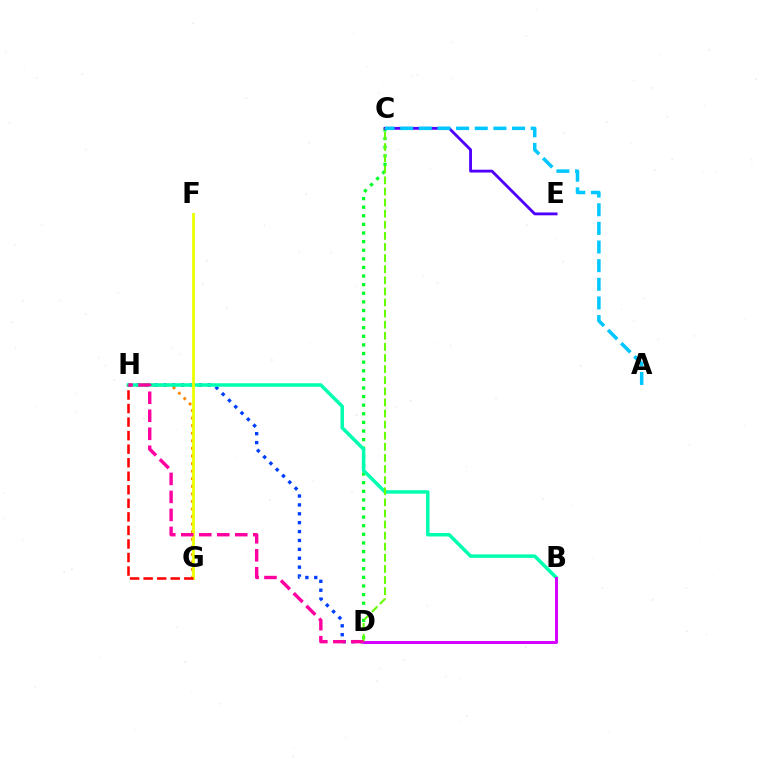{('D', 'H'): [{'color': '#003fff', 'line_style': 'dotted', 'thickness': 2.42}, {'color': '#ff00a0', 'line_style': 'dashed', 'thickness': 2.44}], ('C', 'D'): [{'color': '#00ff27', 'line_style': 'dotted', 'thickness': 2.34}, {'color': '#66ff00', 'line_style': 'dashed', 'thickness': 1.51}], ('G', 'H'): [{'color': '#ff8800', 'line_style': 'dotted', 'thickness': 2.06}, {'color': '#ff0000', 'line_style': 'dashed', 'thickness': 1.84}], ('B', 'H'): [{'color': '#00ffaf', 'line_style': 'solid', 'thickness': 2.51}], ('C', 'E'): [{'color': '#4f00ff', 'line_style': 'solid', 'thickness': 2.04}], ('B', 'D'): [{'color': '#d600ff', 'line_style': 'solid', 'thickness': 2.15}], ('F', 'G'): [{'color': '#eeff00', 'line_style': 'solid', 'thickness': 2.0}], ('A', 'C'): [{'color': '#00c7ff', 'line_style': 'dashed', 'thickness': 2.53}]}